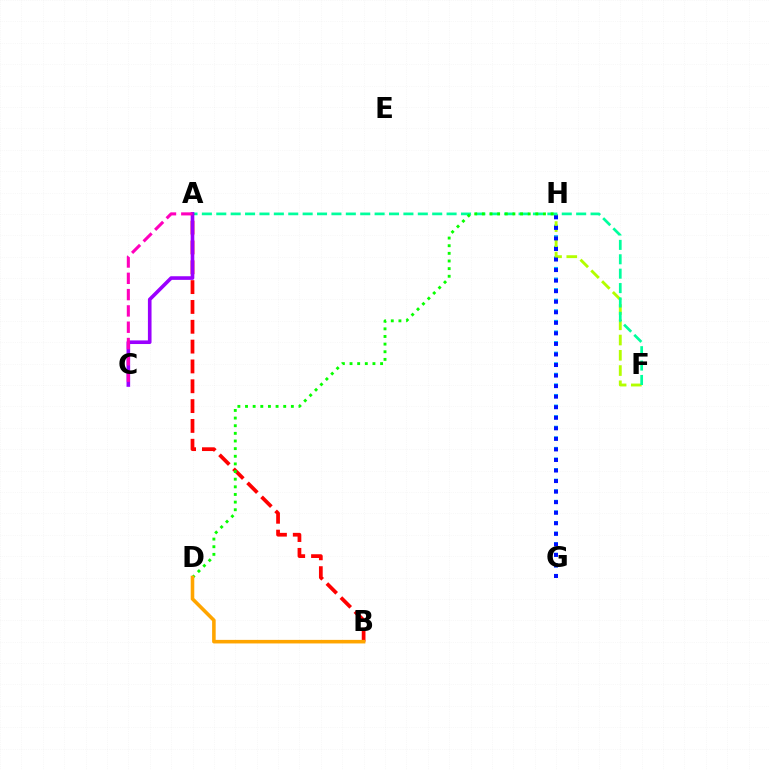{('G', 'H'): [{'color': '#00b5ff', 'line_style': 'dotted', 'thickness': 2.88}, {'color': '#0010ff', 'line_style': 'dotted', 'thickness': 2.87}], ('F', 'H'): [{'color': '#b3ff00', 'line_style': 'dashed', 'thickness': 2.07}], ('A', 'F'): [{'color': '#00ff9d', 'line_style': 'dashed', 'thickness': 1.96}], ('A', 'B'): [{'color': '#ff0000', 'line_style': 'dashed', 'thickness': 2.69}], ('D', 'H'): [{'color': '#08ff00', 'line_style': 'dotted', 'thickness': 2.08}], ('B', 'D'): [{'color': '#ffa500', 'line_style': 'solid', 'thickness': 2.57}], ('A', 'C'): [{'color': '#9b00ff', 'line_style': 'solid', 'thickness': 2.61}, {'color': '#ff00bd', 'line_style': 'dashed', 'thickness': 2.22}]}